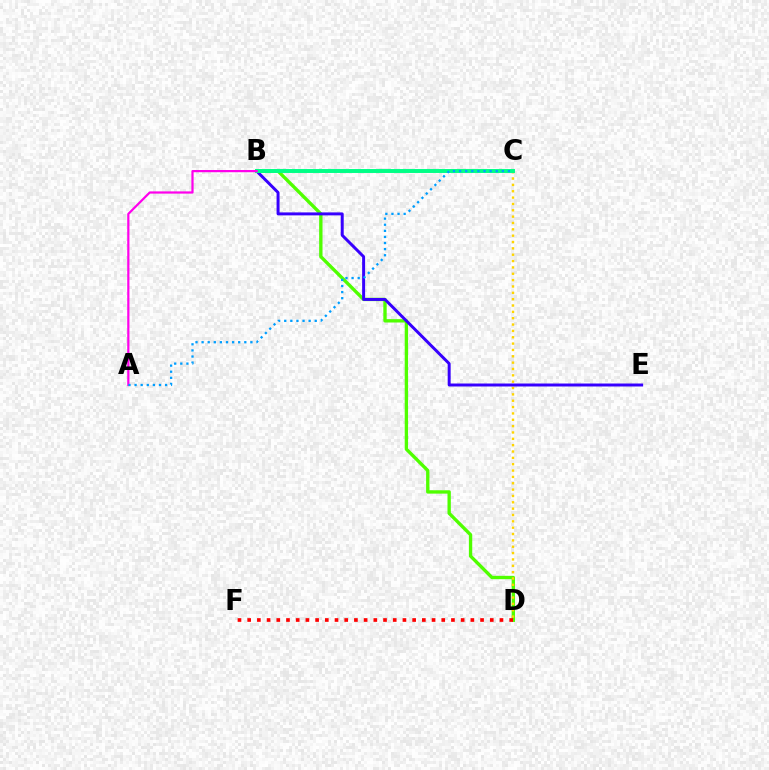{('B', 'D'): [{'color': '#4fff00', 'line_style': 'solid', 'thickness': 2.41}], ('C', 'D'): [{'color': '#ffd500', 'line_style': 'dotted', 'thickness': 1.72}], ('D', 'F'): [{'color': '#ff0000', 'line_style': 'dotted', 'thickness': 2.64}], ('B', 'E'): [{'color': '#3700ff', 'line_style': 'solid', 'thickness': 2.14}], ('B', 'C'): [{'color': '#00ff86', 'line_style': 'solid', 'thickness': 2.83}], ('A', 'B'): [{'color': '#ff00ed', 'line_style': 'solid', 'thickness': 1.6}], ('A', 'C'): [{'color': '#009eff', 'line_style': 'dotted', 'thickness': 1.66}]}